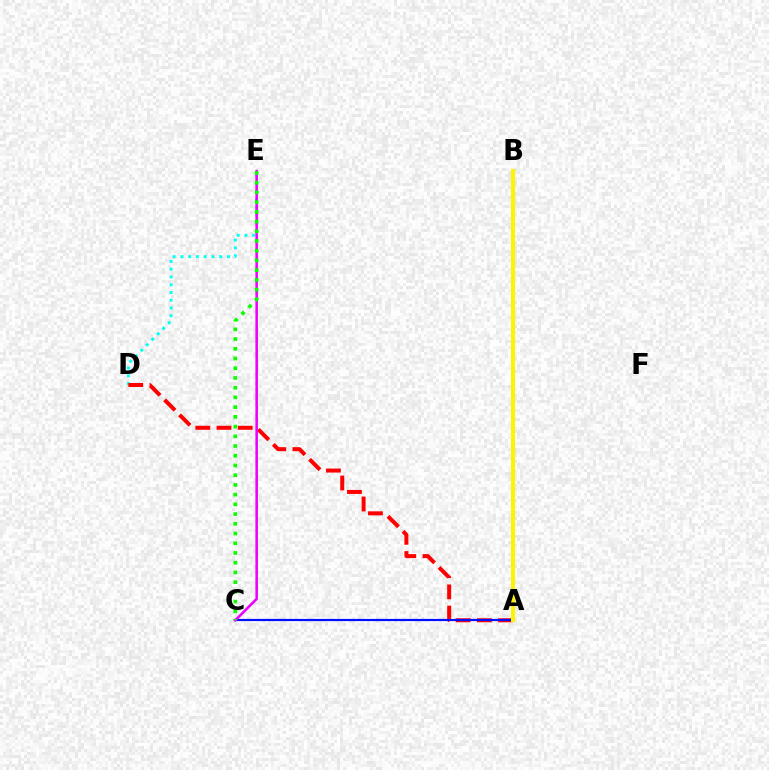{('D', 'E'): [{'color': '#00fff6', 'line_style': 'dotted', 'thickness': 2.11}], ('A', 'D'): [{'color': '#ff0000', 'line_style': 'dashed', 'thickness': 2.88}], ('A', 'C'): [{'color': '#0010ff', 'line_style': 'solid', 'thickness': 1.58}], ('C', 'E'): [{'color': '#ee00ff', 'line_style': 'solid', 'thickness': 1.84}, {'color': '#08ff00', 'line_style': 'dotted', 'thickness': 2.64}], ('A', 'B'): [{'color': '#fcf500', 'line_style': 'solid', 'thickness': 2.93}]}